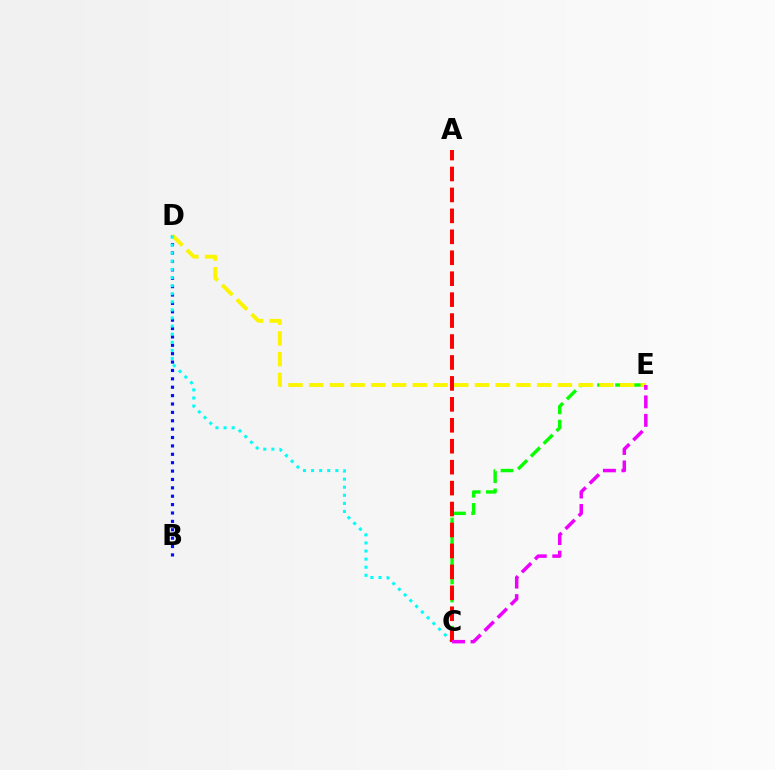{('B', 'D'): [{'color': '#0010ff', 'line_style': 'dotted', 'thickness': 2.28}], ('C', 'E'): [{'color': '#08ff00', 'line_style': 'dashed', 'thickness': 2.45}, {'color': '#ee00ff', 'line_style': 'dashed', 'thickness': 2.51}], ('D', 'E'): [{'color': '#fcf500', 'line_style': 'dashed', 'thickness': 2.82}], ('C', 'D'): [{'color': '#00fff6', 'line_style': 'dotted', 'thickness': 2.2}], ('A', 'C'): [{'color': '#ff0000', 'line_style': 'dashed', 'thickness': 2.84}]}